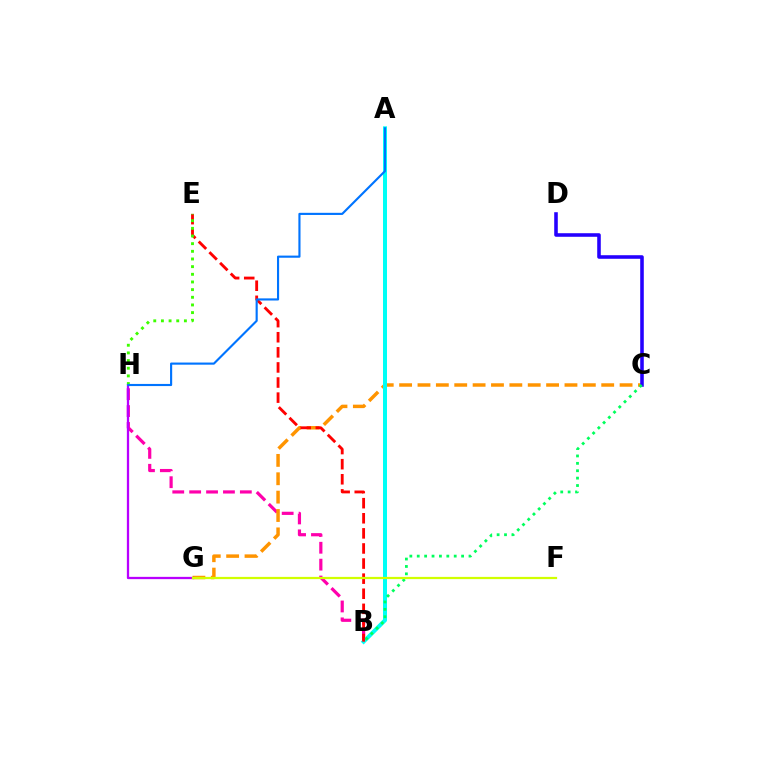{('B', 'H'): [{'color': '#ff00ac', 'line_style': 'dashed', 'thickness': 2.3}], ('C', 'G'): [{'color': '#ff9400', 'line_style': 'dashed', 'thickness': 2.5}], ('A', 'B'): [{'color': '#00fff6', 'line_style': 'solid', 'thickness': 2.88}], ('C', 'D'): [{'color': '#2500ff', 'line_style': 'solid', 'thickness': 2.57}], ('B', 'E'): [{'color': '#ff0000', 'line_style': 'dashed', 'thickness': 2.05}], ('B', 'C'): [{'color': '#00ff5c', 'line_style': 'dotted', 'thickness': 2.01}], ('G', 'H'): [{'color': '#b900ff', 'line_style': 'solid', 'thickness': 1.64}], ('E', 'H'): [{'color': '#3dff00', 'line_style': 'dotted', 'thickness': 2.08}], ('F', 'G'): [{'color': '#d1ff00', 'line_style': 'solid', 'thickness': 1.6}], ('A', 'H'): [{'color': '#0074ff', 'line_style': 'solid', 'thickness': 1.54}]}